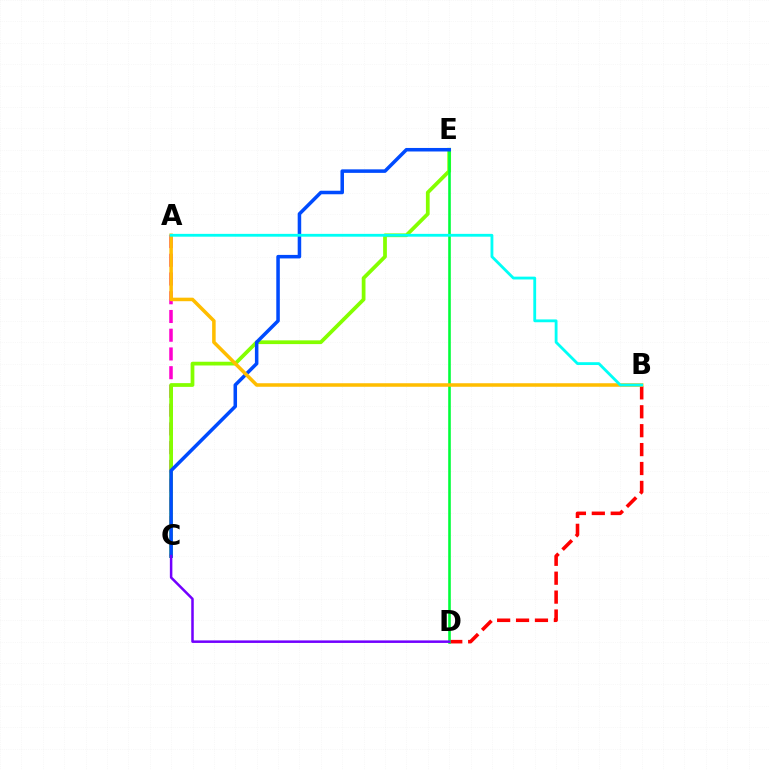{('A', 'C'): [{'color': '#ff00cf', 'line_style': 'dashed', 'thickness': 2.55}], ('C', 'E'): [{'color': '#84ff00', 'line_style': 'solid', 'thickness': 2.7}, {'color': '#004bff', 'line_style': 'solid', 'thickness': 2.54}], ('B', 'D'): [{'color': '#ff0000', 'line_style': 'dashed', 'thickness': 2.57}], ('D', 'E'): [{'color': '#00ff39', 'line_style': 'solid', 'thickness': 1.87}], ('A', 'B'): [{'color': '#ffbd00', 'line_style': 'solid', 'thickness': 2.54}, {'color': '#00fff6', 'line_style': 'solid', 'thickness': 2.03}], ('C', 'D'): [{'color': '#7200ff', 'line_style': 'solid', 'thickness': 1.81}]}